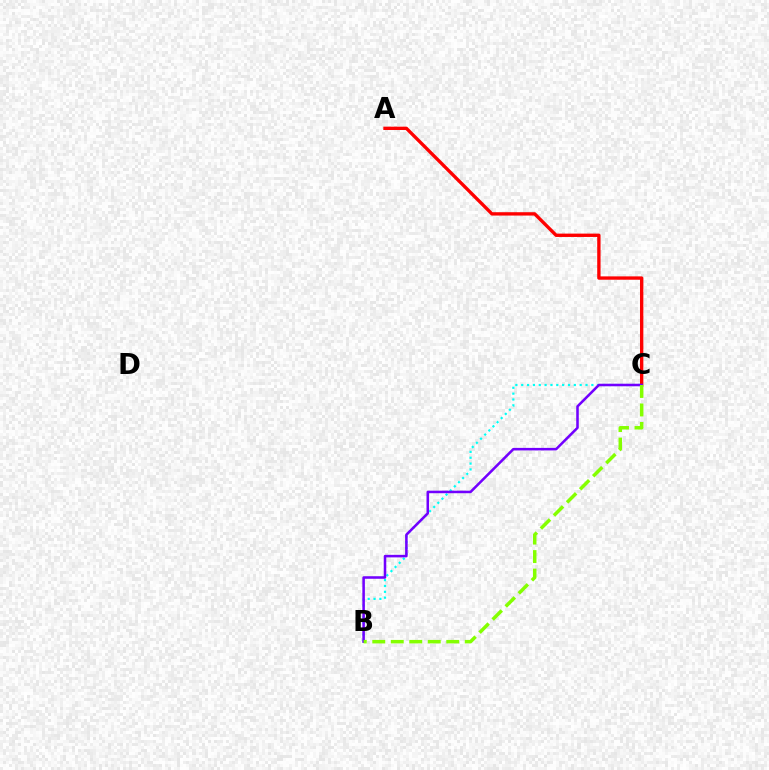{('A', 'C'): [{'color': '#ff0000', 'line_style': 'solid', 'thickness': 2.41}], ('B', 'C'): [{'color': '#00fff6', 'line_style': 'dotted', 'thickness': 1.59}, {'color': '#7200ff', 'line_style': 'solid', 'thickness': 1.83}, {'color': '#84ff00', 'line_style': 'dashed', 'thickness': 2.51}]}